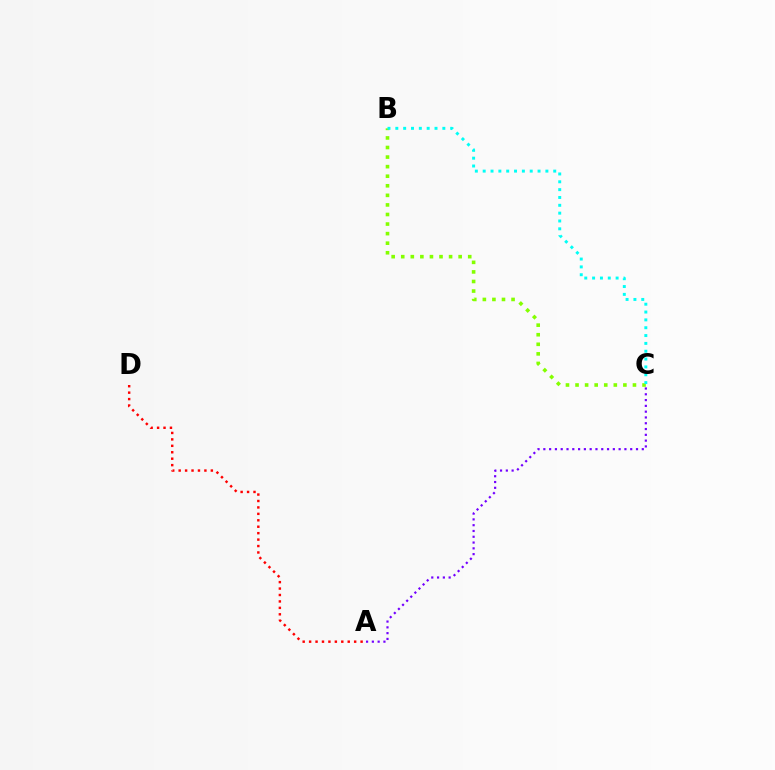{('A', 'C'): [{'color': '#7200ff', 'line_style': 'dotted', 'thickness': 1.57}], ('B', 'C'): [{'color': '#84ff00', 'line_style': 'dotted', 'thickness': 2.6}, {'color': '#00fff6', 'line_style': 'dotted', 'thickness': 2.13}], ('A', 'D'): [{'color': '#ff0000', 'line_style': 'dotted', 'thickness': 1.75}]}